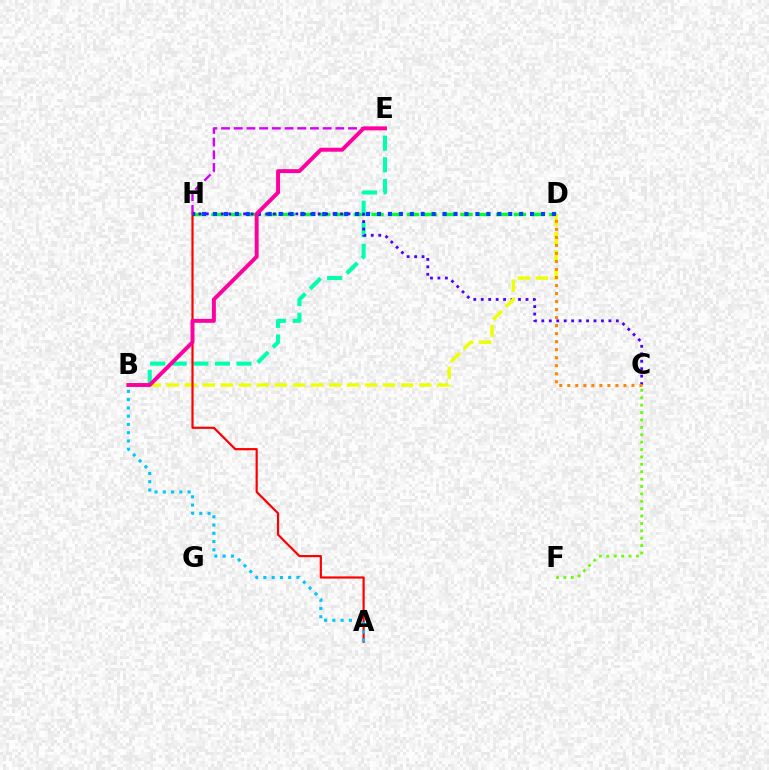{('D', 'H'): [{'color': '#00ff27', 'line_style': 'dashed', 'thickness': 2.42}, {'color': '#003fff', 'line_style': 'dotted', 'thickness': 2.97}], ('B', 'E'): [{'color': '#00ffaf', 'line_style': 'dashed', 'thickness': 2.93}, {'color': '#ff00a0', 'line_style': 'solid', 'thickness': 2.84}], ('C', 'H'): [{'color': '#4f00ff', 'line_style': 'dotted', 'thickness': 2.03}], ('E', 'H'): [{'color': '#d600ff', 'line_style': 'dashed', 'thickness': 1.73}], ('B', 'D'): [{'color': '#eeff00', 'line_style': 'dashed', 'thickness': 2.45}], ('C', 'F'): [{'color': '#66ff00', 'line_style': 'dotted', 'thickness': 2.01}], ('C', 'D'): [{'color': '#ff8800', 'line_style': 'dotted', 'thickness': 2.18}], ('A', 'H'): [{'color': '#ff0000', 'line_style': 'solid', 'thickness': 1.57}], ('A', 'B'): [{'color': '#00c7ff', 'line_style': 'dotted', 'thickness': 2.25}]}